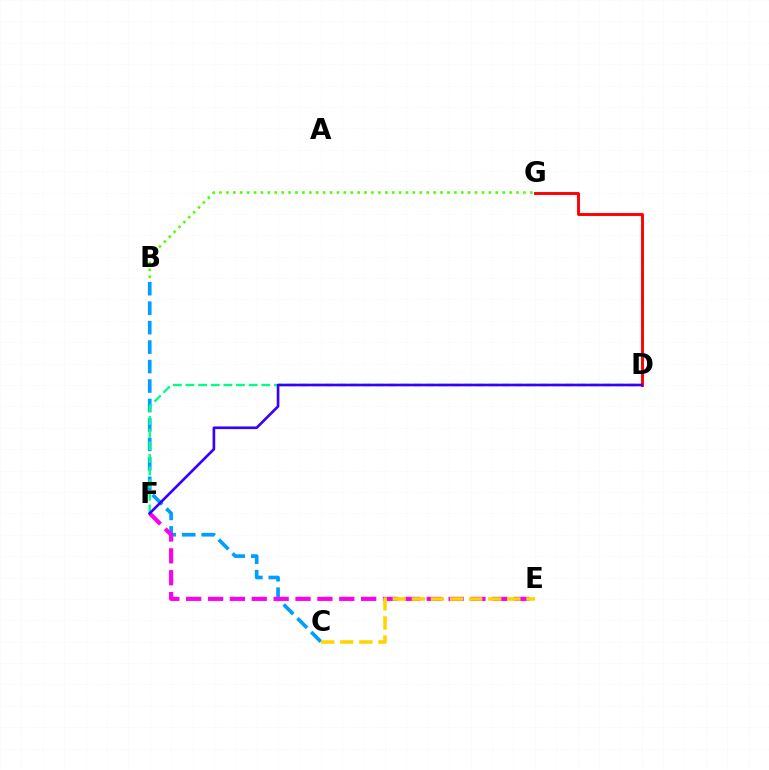{('B', 'C'): [{'color': '#009eff', 'line_style': 'dashed', 'thickness': 2.64}], ('E', 'F'): [{'color': '#ff00ed', 'line_style': 'dashed', 'thickness': 2.97}], ('D', 'F'): [{'color': '#00ff86', 'line_style': 'dashed', 'thickness': 1.72}, {'color': '#3700ff', 'line_style': 'solid', 'thickness': 1.91}], ('B', 'G'): [{'color': '#4fff00', 'line_style': 'dotted', 'thickness': 1.88}], ('D', 'G'): [{'color': '#ff0000', 'line_style': 'solid', 'thickness': 2.09}], ('C', 'E'): [{'color': '#ffd500', 'line_style': 'dashed', 'thickness': 2.59}]}